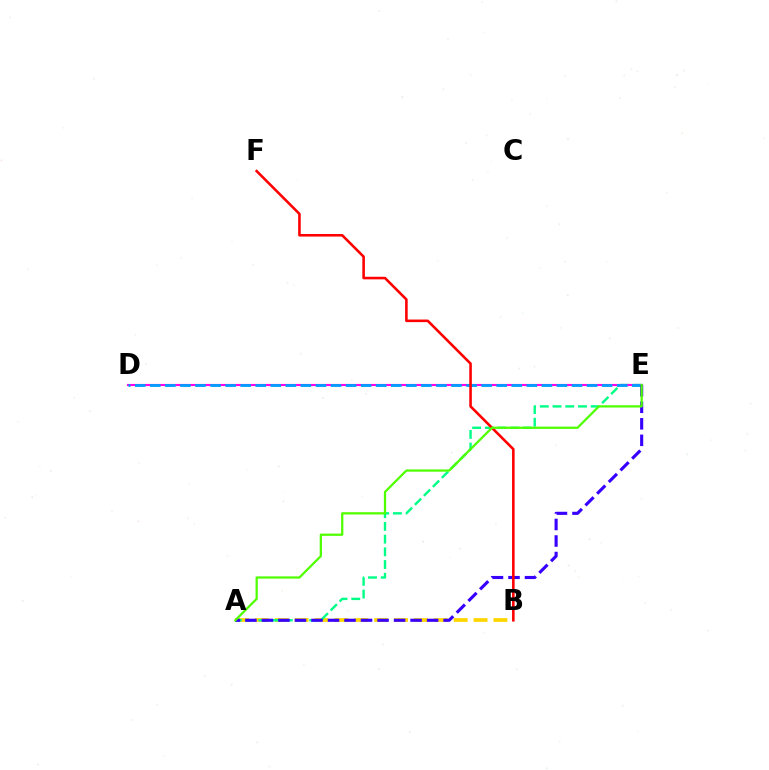{('A', 'B'): [{'color': '#ffd500', 'line_style': 'dashed', 'thickness': 2.7}], ('A', 'E'): [{'color': '#00ff86', 'line_style': 'dashed', 'thickness': 1.73}, {'color': '#3700ff', 'line_style': 'dashed', 'thickness': 2.24}, {'color': '#4fff00', 'line_style': 'solid', 'thickness': 1.62}], ('D', 'E'): [{'color': '#ff00ed', 'line_style': 'solid', 'thickness': 1.55}, {'color': '#009eff', 'line_style': 'dashed', 'thickness': 2.05}], ('B', 'F'): [{'color': '#ff0000', 'line_style': 'solid', 'thickness': 1.86}]}